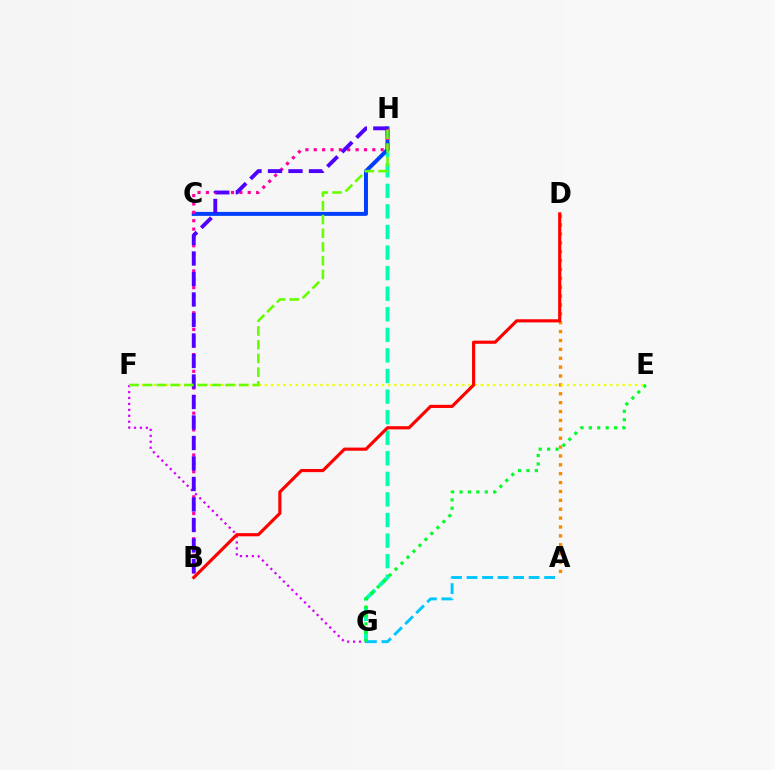{('A', 'D'): [{'color': '#ff8800', 'line_style': 'dotted', 'thickness': 2.41}], ('F', 'G'): [{'color': '#d600ff', 'line_style': 'dotted', 'thickness': 1.61}], ('G', 'H'): [{'color': '#00ffaf', 'line_style': 'dashed', 'thickness': 2.79}], ('A', 'G'): [{'color': '#00c7ff', 'line_style': 'dashed', 'thickness': 2.11}], ('C', 'H'): [{'color': '#003fff', 'line_style': 'solid', 'thickness': 2.86}], ('B', 'H'): [{'color': '#ff00a0', 'line_style': 'dotted', 'thickness': 2.27}, {'color': '#4f00ff', 'line_style': 'dashed', 'thickness': 2.78}], ('E', 'G'): [{'color': '#00ff27', 'line_style': 'dotted', 'thickness': 2.29}], ('E', 'F'): [{'color': '#eeff00', 'line_style': 'dotted', 'thickness': 1.68}], ('F', 'H'): [{'color': '#66ff00', 'line_style': 'dashed', 'thickness': 1.86}], ('B', 'D'): [{'color': '#ff0000', 'line_style': 'solid', 'thickness': 2.27}]}